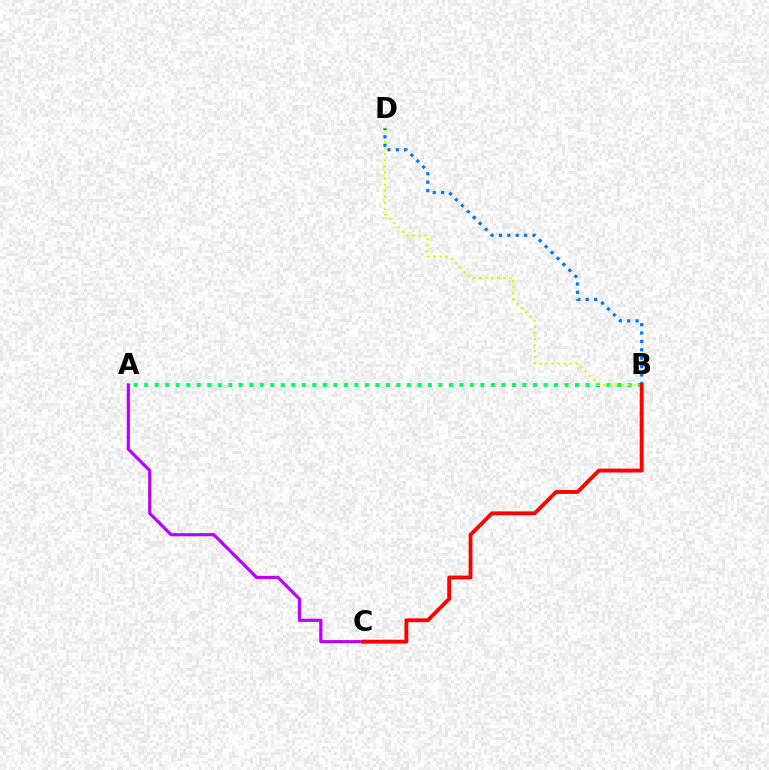{('A', 'B'): [{'color': '#00ff5c', 'line_style': 'dotted', 'thickness': 2.85}], ('B', 'D'): [{'color': '#d1ff00', 'line_style': 'dotted', 'thickness': 1.65}, {'color': '#0074ff', 'line_style': 'dotted', 'thickness': 2.28}], ('A', 'C'): [{'color': '#b900ff', 'line_style': 'solid', 'thickness': 2.28}], ('B', 'C'): [{'color': '#ff0000', 'line_style': 'solid', 'thickness': 2.77}]}